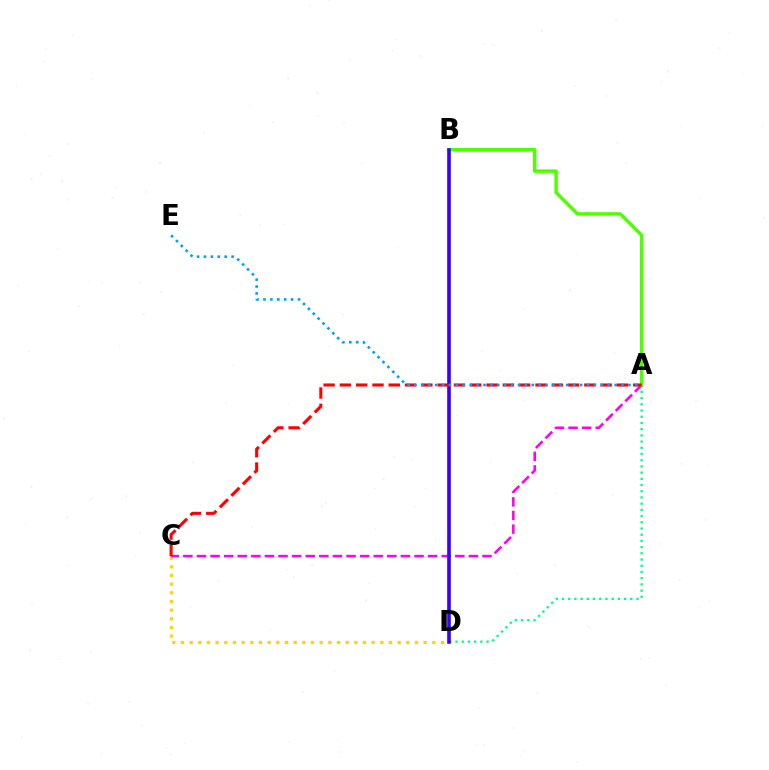{('C', 'D'): [{'color': '#ffd500', 'line_style': 'dotted', 'thickness': 2.36}], ('A', 'D'): [{'color': '#00ff86', 'line_style': 'dotted', 'thickness': 1.69}], ('A', 'C'): [{'color': '#ff00ed', 'line_style': 'dashed', 'thickness': 1.85}, {'color': '#ff0000', 'line_style': 'dashed', 'thickness': 2.21}], ('A', 'B'): [{'color': '#4fff00', 'line_style': 'solid', 'thickness': 2.46}], ('B', 'D'): [{'color': '#3700ff', 'line_style': 'solid', 'thickness': 2.61}], ('A', 'E'): [{'color': '#009eff', 'line_style': 'dotted', 'thickness': 1.88}]}